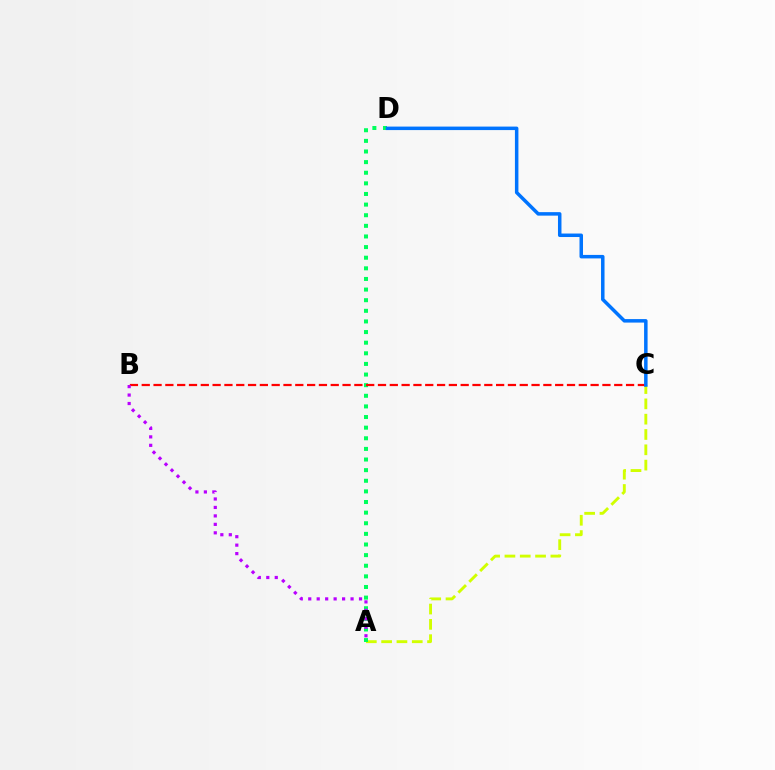{('A', 'C'): [{'color': '#d1ff00', 'line_style': 'dashed', 'thickness': 2.08}], ('A', 'D'): [{'color': '#00ff5c', 'line_style': 'dotted', 'thickness': 2.89}], ('B', 'C'): [{'color': '#ff0000', 'line_style': 'dashed', 'thickness': 1.6}], ('A', 'B'): [{'color': '#b900ff', 'line_style': 'dotted', 'thickness': 2.3}], ('C', 'D'): [{'color': '#0074ff', 'line_style': 'solid', 'thickness': 2.52}]}